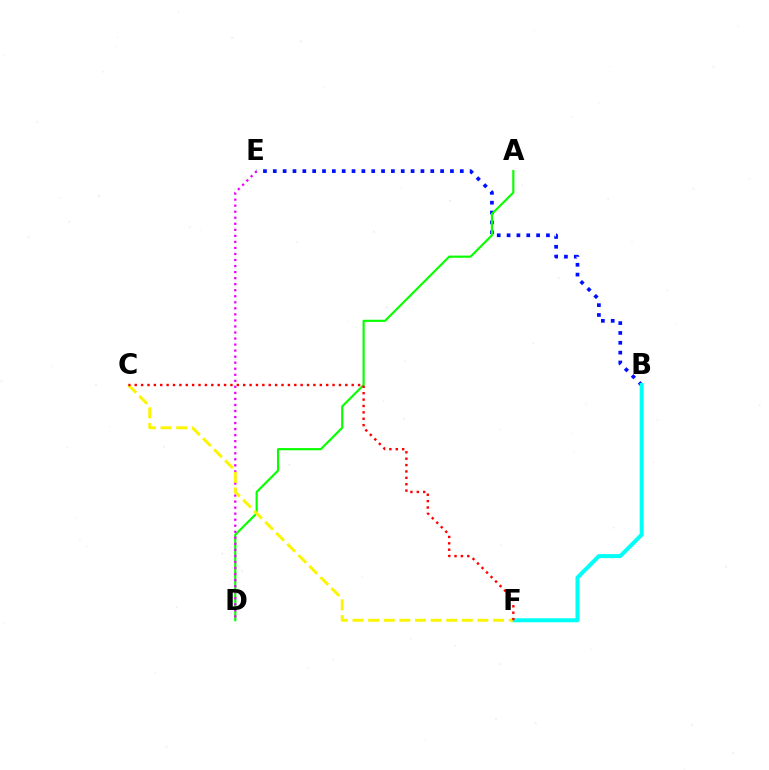{('B', 'E'): [{'color': '#0010ff', 'line_style': 'dotted', 'thickness': 2.67}], ('B', 'F'): [{'color': '#00fff6', 'line_style': 'solid', 'thickness': 2.88}], ('A', 'D'): [{'color': '#08ff00', 'line_style': 'solid', 'thickness': 1.56}], ('D', 'E'): [{'color': '#ee00ff', 'line_style': 'dotted', 'thickness': 1.64}], ('C', 'F'): [{'color': '#fcf500', 'line_style': 'dashed', 'thickness': 2.12}, {'color': '#ff0000', 'line_style': 'dotted', 'thickness': 1.73}]}